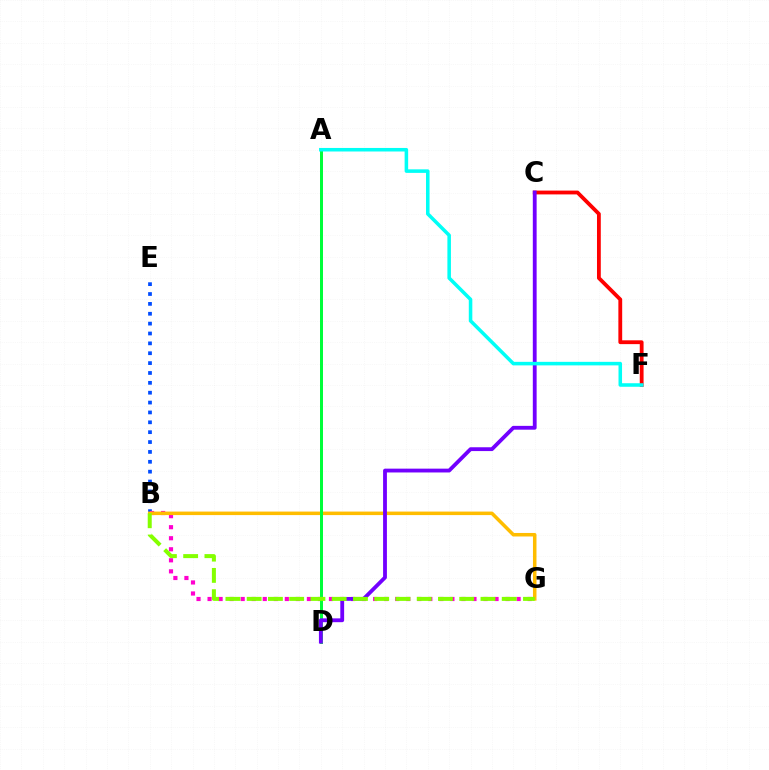{('C', 'F'): [{'color': '#ff0000', 'line_style': 'solid', 'thickness': 2.74}], ('B', 'E'): [{'color': '#004bff', 'line_style': 'dotted', 'thickness': 2.68}], ('B', 'G'): [{'color': '#ff00cf', 'line_style': 'dotted', 'thickness': 3.0}, {'color': '#ffbd00', 'line_style': 'solid', 'thickness': 2.53}, {'color': '#84ff00', 'line_style': 'dashed', 'thickness': 2.89}], ('A', 'D'): [{'color': '#00ff39', 'line_style': 'solid', 'thickness': 2.16}], ('C', 'D'): [{'color': '#7200ff', 'line_style': 'solid', 'thickness': 2.75}], ('A', 'F'): [{'color': '#00fff6', 'line_style': 'solid', 'thickness': 2.55}]}